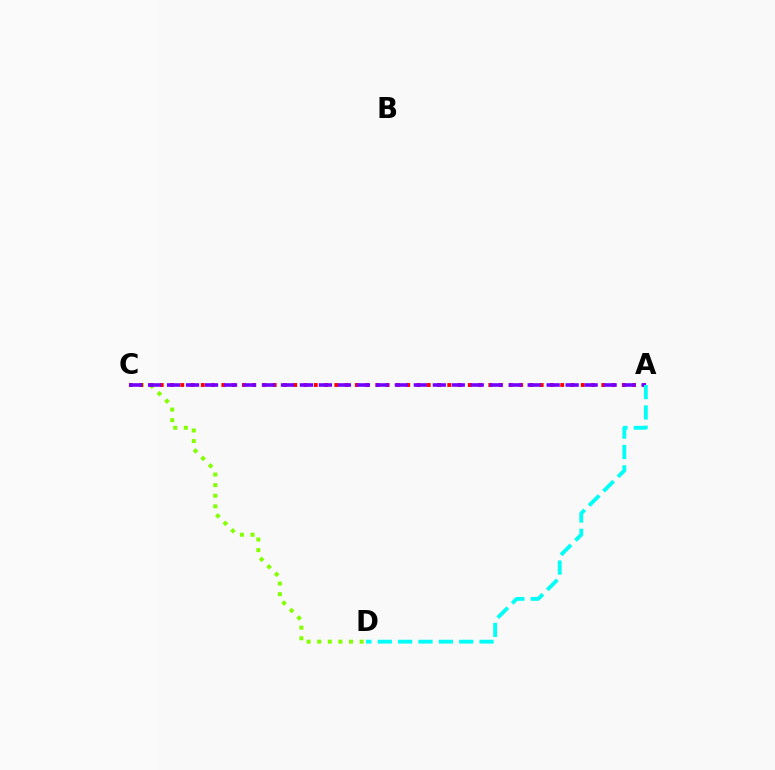{('C', 'D'): [{'color': '#84ff00', 'line_style': 'dotted', 'thickness': 2.88}], ('A', 'C'): [{'color': '#ff0000', 'line_style': 'dotted', 'thickness': 2.79}, {'color': '#7200ff', 'line_style': 'dashed', 'thickness': 2.58}], ('A', 'D'): [{'color': '#00fff6', 'line_style': 'dashed', 'thickness': 2.76}]}